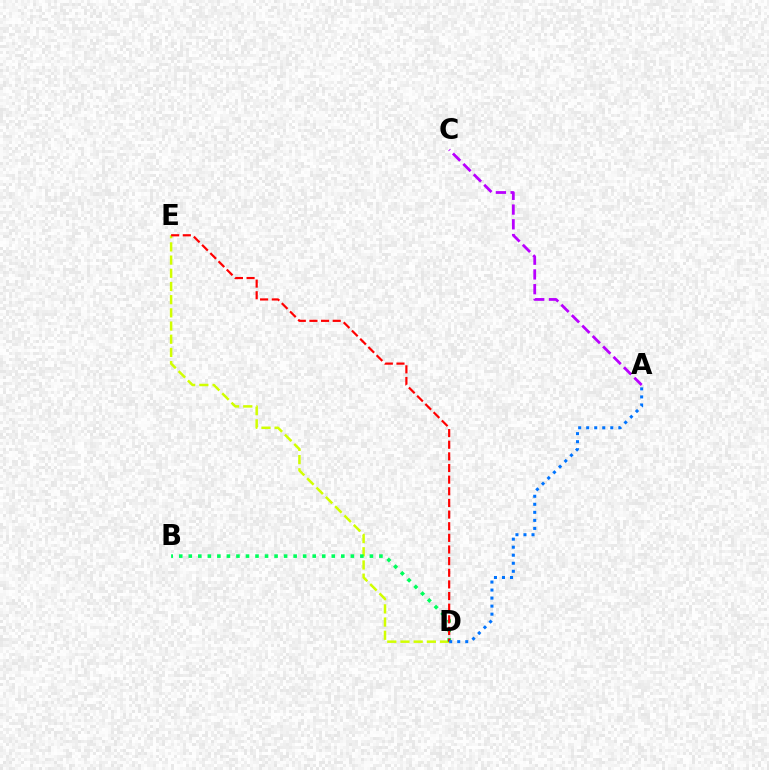{('D', 'E'): [{'color': '#d1ff00', 'line_style': 'dashed', 'thickness': 1.79}, {'color': '#ff0000', 'line_style': 'dashed', 'thickness': 1.58}], ('A', 'C'): [{'color': '#b900ff', 'line_style': 'dashed', 'thickness': 2.0}], ('B', 'D'): [{'color': '#00ff5c', 'line_style': 'dotted', 'thickness': 2.59}], ('A', 'D'): [{'color': '#0074ff', 'line_style': 'dotted', 'thickness': 2.18}]}